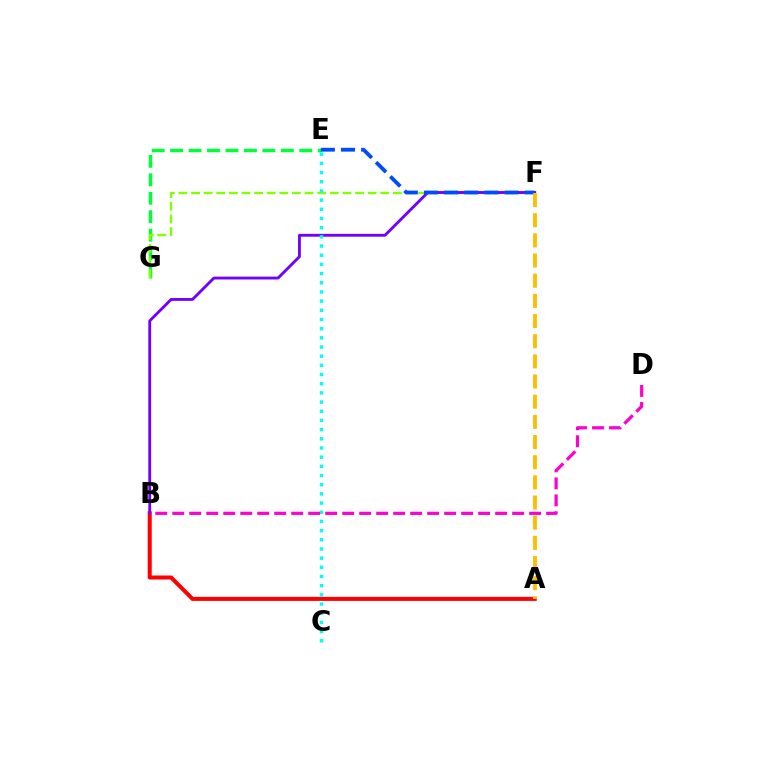{('E', 'G'): [{'color': '#00ff39', 'line_style': 'dashed', 'thickness': 2.51}], ('A', 'B'): [{'color': '#ff0000', 'line_style': 'solid', 'thickness': 2.9}], ('F', 'G'): [{'color': '#84ff00', 'line_style': 'dashed', 'thickness': 1.71}], ('B', 'F'): [{'color': '#7200ff', 'line_style': 'solid', 'thickness': 2.05}], ('E', 'F'): [{'color': '#004bff', 'line_style': 'dashed', 'thickness': 2.74}], ('A', 'F'): [{'color': '#ffbd00', 'line_style': 'dashed', 'thickness': 2.74}], ('C', 'E'): [{'color': '#00fff6', 'line_style': 'dotted', 'thickness': 2.49}], ('B', 'D'): [{'color': '#ff00cf', 'line_style': 'dashed', 'thickness': 2.31}]}